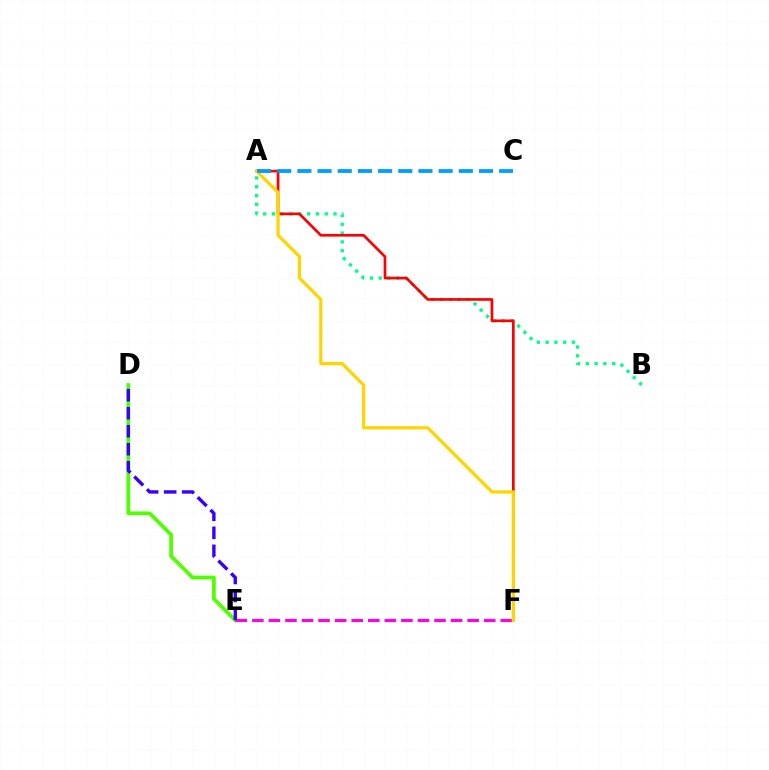{('D', 'E'): [{'color': '#4fff00', 'line_style': 'solid', 'thickness': 2.7}, {'color': '#3700ff', 'line_style': 'dashed', 'thickness': 2.45}], ('E', 'F'): [{'color': '#ff00ed', 'line_style': 'dashed', 'thickness': 2.25}], ('A', 'B'): [{'color': '#00ff86', 'line_style': 'dotted', 'thickness': 2.39}], ('A', 'F'): [{'color': '#ff0000', 'line_style': 'solid', 'thickness': 1.93}, {'color': '#ffd500', 'line_style': 'solid', 'thickness': 2.33}], ('A', 'C'): [{'color': '#009eff', 'line_style': 'dashed', 'thickness': 2.74}]}